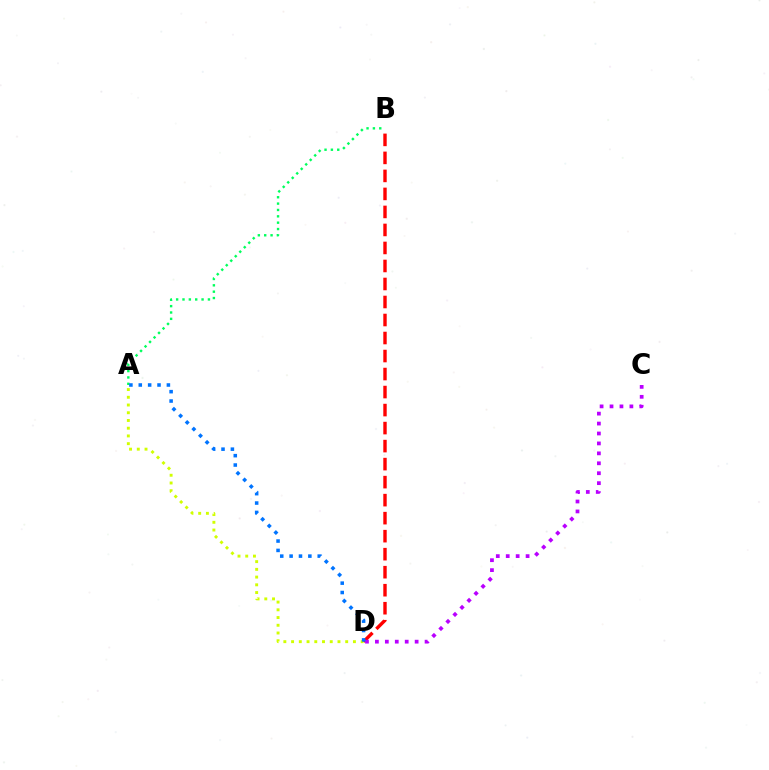{('A', 'B'): [{'color': '#00ff5c', 'line_style': 'dotted', 'thickness': 1.73}], ('A', 'D'): [{'color': '#d1ff00', 'line_style': 'dotted', 'thickness': 2.1}, {'color': '#0074ff', 'line_style': 'dotted', 'thickness': 2.55}], ('B', 'D'): [{'color': '#ff0000', 'line_style': 'dashed', 'thickness': 2.45}], ('C', 'D'): [{'color': '#b900ff', 'line_style': 'dotted', 'thickness': 2.7}]}